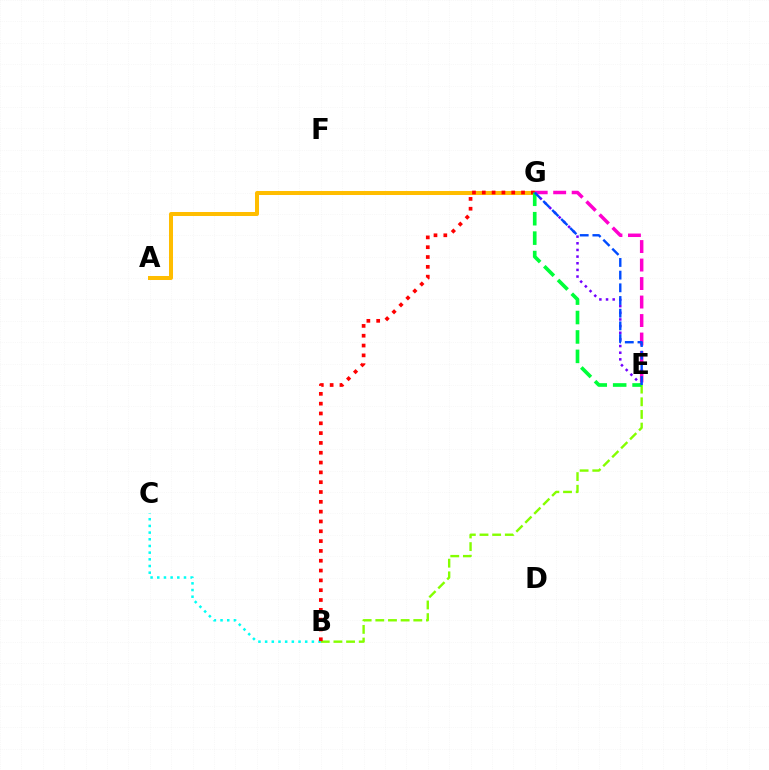{('A', 'G'): [{'color': '#ffbd00', 'line_style': 'solid', 'thickness': 2.88}], ('E', 'G'): [{'color': '#7200ff', 'line_style': 'dotted', 'thickness': 1.81}, {'color': '#ff00cf', 'line_style': 'dashed', 'thickness': 2.51}, {'color': '#00ff39', 'line_style': 'dashed', 'thickness': 2.64}, {'color': '#004bff', 'line_style': 'dashed', 'thickness': 1.72}], ('B', 'E'): [{'color': '#84ff00', 'line_style': 'dashed', 'thickness': 1.72}], ('B', 'C'): [{'color': '#00fff6', 'line_style': 'dotted', 'thickness': 1.82}], ('B', 'G'): [{'color': '#ff0000', 'line_style': 'dotted', 'thickness': 2.67}]}